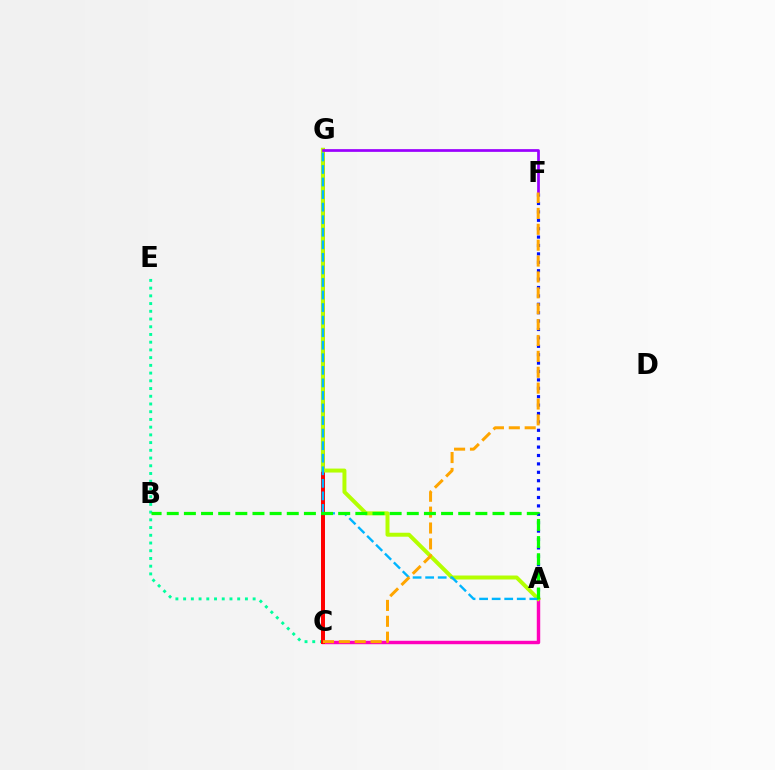{('A', 'F'): [{'color': '#0010ff', 'line_style': 'dotted', 'thickness': 2.28}], ('A', 'C'): [{'color': '#ff00bd', 'line_style': 'solid', 'thickness': 2.47}], ('C', 'E'): [{'color': '#00ff9d', 'line_style': 'dotted', 'thickness': 2.1}], ('C', 'G'): [{'color': '#ff0000', 'line_style': 'solid', 'thickness': 2.86}], ('A', 'G'): [{'color': '#b3ff00', 'line_style': 'solid', 'thickness': 2.85}, {'color': '#00b5ff', 'line_style': 'dashed', 'thickness': 1.71}], ('F', 'G'): [{'color': '#9b00ff', 'line_style': 'solid', 'thickness': 1.97}], ('C', 'F'): [{'color': '#ffa500', 'line_style': 'dashed', 'thickness': 2.16}], ('A', 'B'): [{'color': '#08ff00', 'line_style': 'dashed', 'thickness': 2.33}]}